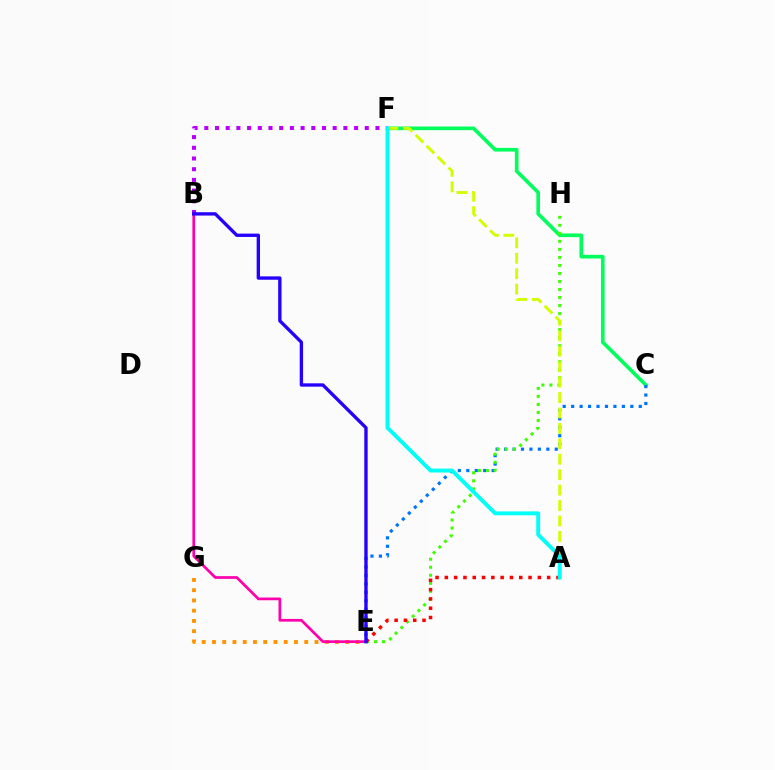{('C', 'F'): [{'color': '#00ff5c', 'line_style': 'solid', 'thickness': 2.63}], ('B', 'F'): [{'color': '#b900ff', 'line_style': 'dotted', 'thickness': 2.91}], ('C', 'E'): [{'color': '#0074ff', 'line_style': 'dotted', 'thickness': 2.3}], ('E', 'G'): [{'color': '#ff9400', 'line_style': 'dotted', 'thickness': 2.79}], ('E', 'H'): [{'color': '#3dff00', 'line_style': 'dotted', 'thickness': 2.18}], ('A', 'E'): [{'color': '#ff0000', 'line_style': 'dotted', 'thickness': 2.53}], ('A', 'F'): [{'color': '#d1ff00', 'line_style': 'dashed', 'thickness': 2.1}, {'color': '#00fff6', 'line_style': 'solid', 'thickness': 2.81}], ('B', 'E'): [{'color': '#ff00ac', 'line_style': 'solid', 'thickness': 1.96}, {'color': '#2500ff', 'line_style': 'solid', 'thickness': 2.41}]}